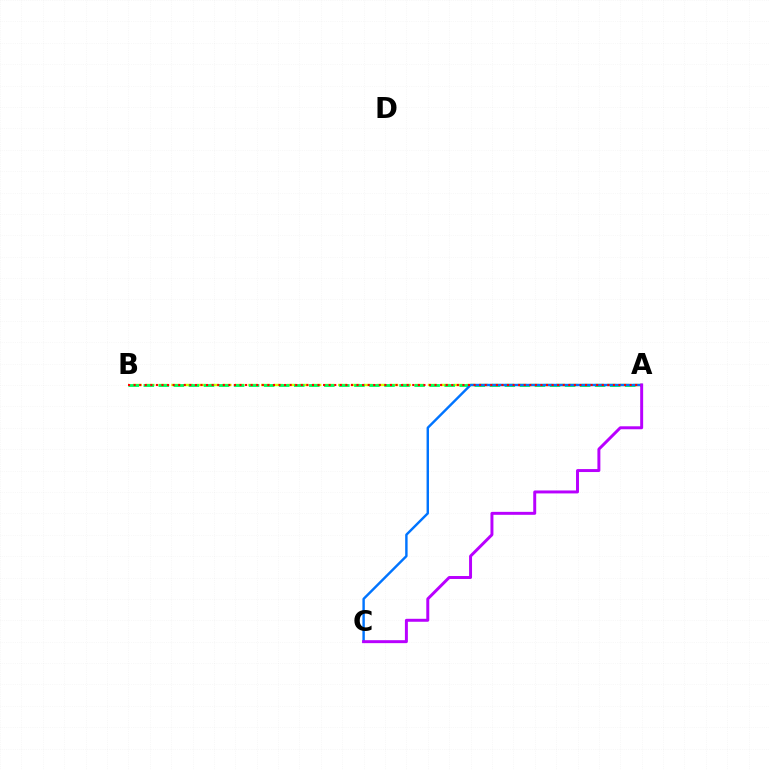{('A', 'B'): [{'color': '#d1ff00', 'line_style': 'dashed', 'thickness': 1.74}, {'color': '#00ff5c', 'line_style': 'dashed', 'thickness': 2.04}, {'color': '#ff0000', 'line_style': 'dotted', 'thickness': 1.51}], ('A', 'C'): [{'color': '#0074ff', 'line_style': 'solid', 'thickness': 1.75}, {'color': '#b900ff', 'line_style': 'solid', 'thickness': 2.13}]}